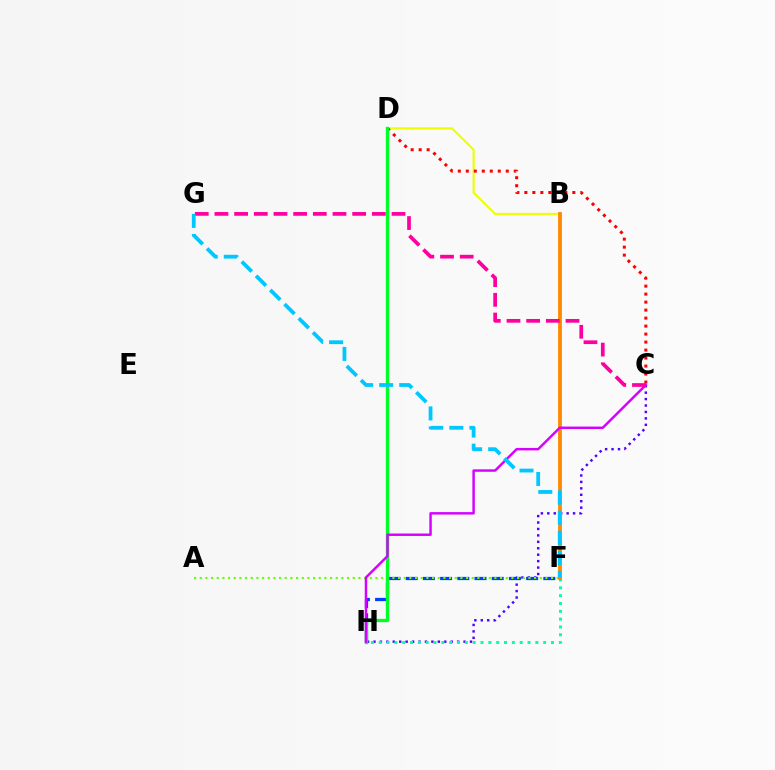{('C', 'H'): [{'color': '#4f00ff', 'line_style': 'dotted', 'thickness': 1.75}, {'color': '#d600ff', 'line_style': 'solid', 'thickness': 1.77}], ('F', 'H'): [{'color': '#003fff', 'line_style': 'dashed', 'thickness': 2.34}, {'color': '#00ffaf', 'line_style': 'dotted', 'thickness': 2.13}], ('B', 'D'): [{'color': '#eeff00', 'line_style': 'solid', 'thickness': 1.53}], ('C', 'D'): [{'color': '#ff0000', 'line_style': 'dotted', 'thickness': 2.17}], ('A', 'F'): [{'color': '#66ff00', 'line_style': 'dotted', 'thickness': 1.54}], ('D', 'H'): [{'color': '#00ff27', 'line_style': 'solid', 'thickness': 2.42}], ('B', 'F'): [{'color': '#ff8800', 'line_style': 'solid', 'thickness': 2.74}], ('C', 'G'): [{'color': '#ff00a0', 'line_style': 'dashed', 'thickness': 2.67}], ('F', 'G'): [{'color': '#00c7ff', 'line_style': 'dashed', 'thickness': 2.73}]}